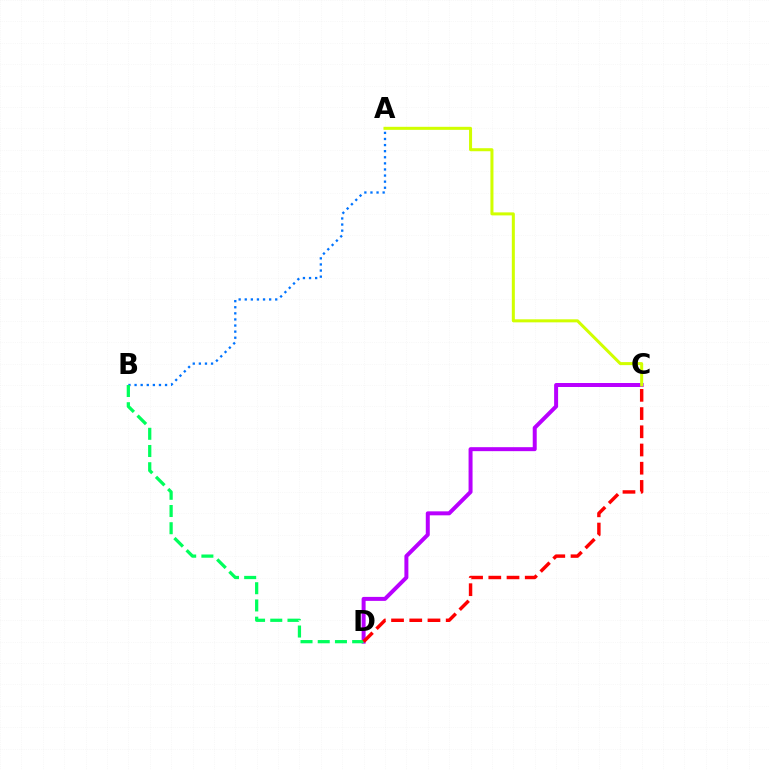{('C', 'D'): [{'color': '#b900ff', 'line_style': 'solid', 'thickness': 2.87}, {'color': '#ff0000', 'line_style': 'dashed', 'thickness': 2.47}], ('A', 'B'): [{'color': '#0074ff', 'line_style': 'dotted', 'thickness': 1.66}], ('A', 'C'): [{'color': '#d1ff00', 'line_style': 'solid', 'thickness': 2.18}], ('B', 'D'): [{'color': '#00ff5c', 'line_style': 'dashed', 'thickness': 2.34}]}